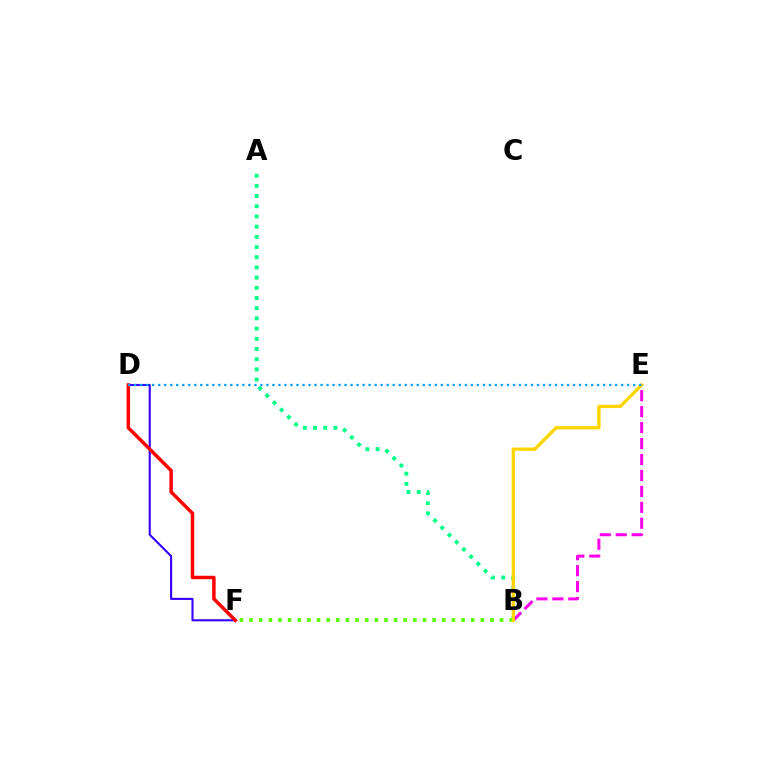{('D', 'F'): [{'color': '#3700ff', 'line_style': 'solid', 'thickness': 1.52}, {'color': '#ff0000', 'line_style': 'solid', 'thickness': 2.5}], ('A', 'B'): [{'color': '#00ff86', 'line_style': 'dotted', 'thickness': 2.77}], ('B', 'E'): [{'color': '#ff00ed', 'line_style': 'dashed', 'thickness': 2.17}, {'color': '#ffd500', 'line_style': 'solid', 'thickness': 2.4}], ('B', 'F'): [{'color': '#4fff00', 'line_style': 'dotted', 'thickness': 2.62}], ('D', 'E'): [{'color': '#009eff', 'line_style': 'dotted', 'thickness': 1.63}]}